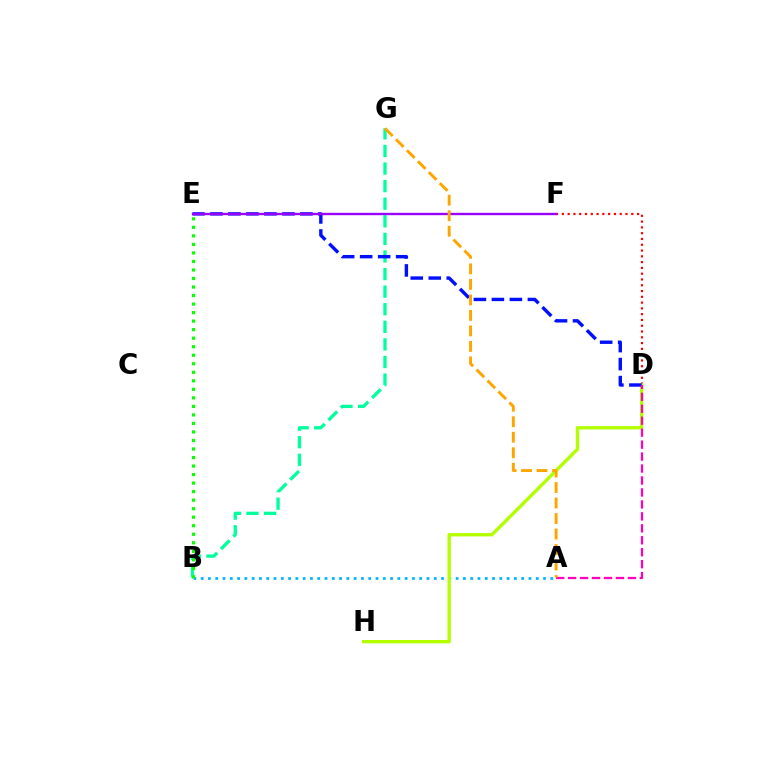{('D', 'F'): [{'color': '#ff0000', 'line_style': 'dotted', 'thickness': 1.57}], ('A', 'B'): [{'color': '#00b5ff', 'line_style': 'dotted', 'thickness': 1.98}], ('B', 'G'): [{'color': '#00ff9d', 'line_style': 'dashed', 'thickness': 2.39}], ('D', 'H'): [{'color': '#b3ff00', 'line_style': 'solid', 'thickness': 2.43}], ('D', 'E'): [{'color': '#0010ff', 'line_style': 'dashed', 'thickness': 2.45}], ('A', 'D'): [{'color': '#ff00bd', 'line_style': 'dashed', 'thickness': 1.62}], ('E', 'F'): [{'color': '#9b00ff', 'line_style': 'solid', 'thickness': 1.7}], ('A', 'G'): [{'color': '#ffa500', 'line_style': 'dashed', 'thickness': 2.11}], ('B', 'E'): [{'color': '#08ff00', 'line_style': 'dotted', 'thickness': 2.32}]}